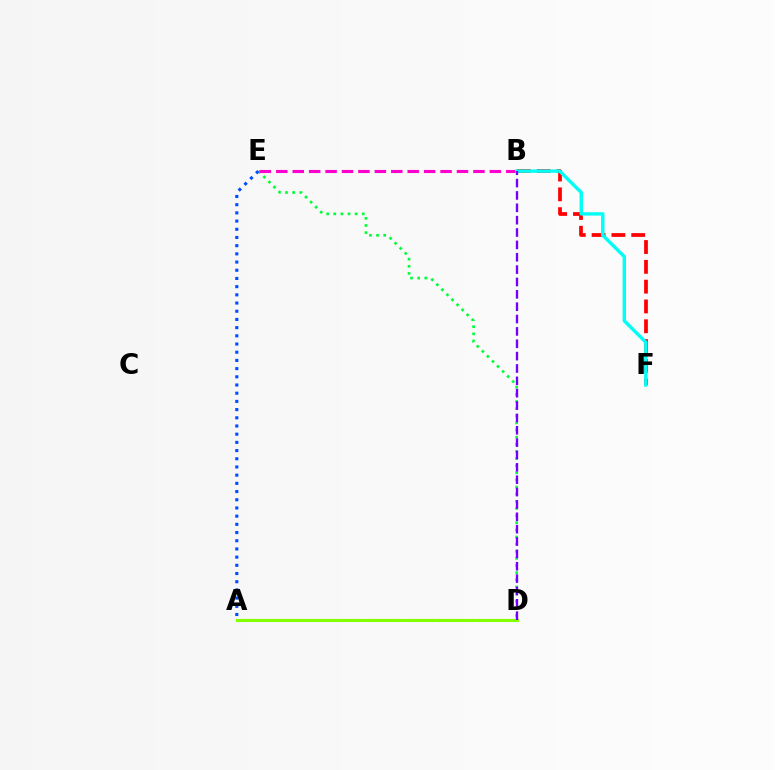{('B', 'F'): [{'color': '#ff0000', 'line_style': 'dashed', 'thickness': 2.69}, {'color': '#00fff6', 'line_style': 'solid', 'thickness': 2.45}], ('D', 'E'): [{'color': '#00ff39', 'line_style': 'dotted', 'thickness': 1.94}], ('B', 'E'): [{'color': '#ff00cf', 'line_style': 'dashed', 'thickness': 2.23}], ('A', 'D'): [{'color': '#ffbd00', 'line_style': 'dotted', 'thickness': 1.56}, {'color': '#84ff00', 'line_style': 'solid', 'thickness': 2.22}], ('A', 'E'): [{'color': '#004bff', 'line_style': 'dotted', 'thickness': 2.23}], ('B', 'D'): [{'color': '#7200ff', 'line_style': 'dashed', 'thickness': 1.68}]}